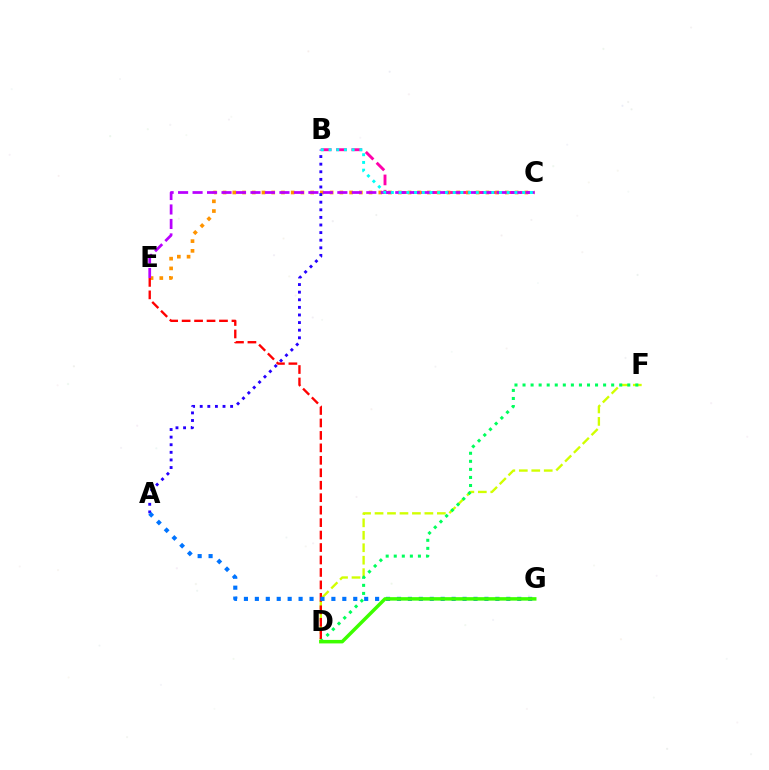{('B', 'C'): [{'color': '#ff00ac', 'line_style': 'dashed', 'thickness': 2.08}, {'color': '#00fff6', 'line_style': 'dotted', 'thickness': 2.1}], ('C', 'E'): [{'color': '#ff9400', 'line_style': 'dotted', 'thickness': 2.64}, {'color': '#b900ff', 'line_style': 'dashed', 'thickness': 1.97}], ('D', 'F'): [{'color': '#d1ff00', 'line_style': 'dashed', 'thickness': 1.69}, {'color': '#00ff5c', 'line_style': 'dotted', 'thickness': 2.19}], ('A', 'B'): [{'color': '#2500ff', 'line_style': 'dotted', 'thickness': 2.07}], ('D', 'E'): [{'color': '#ff0000', 'line_style': 'dashed', 'thickness': 1.69}], ('A', 'G'): [{'color': '#0074ff', 'line_style': 'dotted', 'thickness': 2.97}], ('D', 'G'): [{'color': '#3dff00', 'line_style': 'solid', 'thickness': 2.52}]}